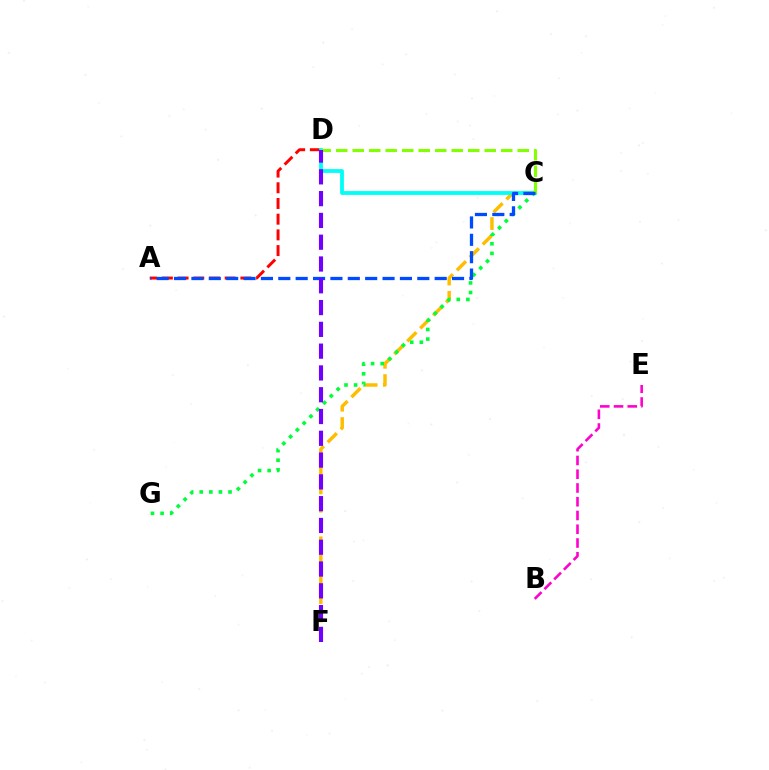{('A', 'D'): [{'color': '#ff0000', 'line_style': 'dashed', 'thickness': 2.13}], ('C', 'F'): [{'color': '#ffbd00', 'line_style': 'dashed', 'thickness': 2.49}], ('C', 'D'): [{'color': '#00fff6', 'line_style': 'solid', 'thickness': 2.74}, {'color': '#84ff00', 'line_style': 'dashed', 'thickness': 2.24}], ('C', 'G'): [{'color': '#00ff39', 'line_style': 'dotted', 'thickness': 2.61}], ('A', 'C'): [{'color': '#004bff', 'line_style': 'dashed', 'thickness': 2.36}], ('D', 'F'): [{'color': '#7200ff', 'line_style': 'dashed', 'thickness': 2.96}], ('B', 'E'): [{'color': '#ff00cf', 'line_style': 'dashed', 'thickness': 1.87}]}